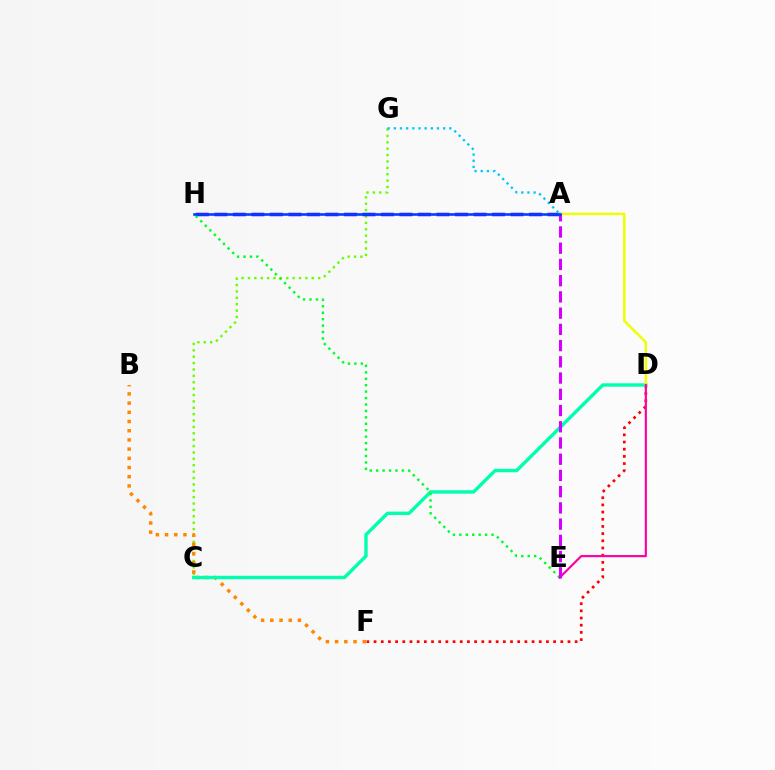{('C', 'G'): [{'color': '#66ff00', 'line_style': 'dotted', 'thickness': 1.73}], ('B', 'F'): [{'color': '#ff8800', 'line_style': 'dotted', 'thickness': 2.5}], ('A', 'H'): [{'color': '#4f00ff', 'line_style': 'dashed', 'thickness': 2.51}, {'color': '#003fff', 'line_style': 'solid', 'thickness': 1.89}], ('D', 'F'): [{'color': '#ff0000', 'line_style': 'dotted', 'thickness': 1.95}], ('C', 'D'): [{'color': '#00ffaf', 'line_style': 'solid', 'thickness': 2.45}], ('A', 'D'): [{'color': '#eeff00', 'line_style': 'solid', 'thickness': 1.78}], ('A', 'G'): [{'color': '#00c7ff', 'line_style': 'dotted', 'thickness': 1.68}], ('E', 'H'): [{'color': '#00ff27', 'line_style': 'dotted', 'thickness': 1.75}], ('D', 'E'): [{'color': '#ff00a0', 'line_style': 'solid', 'thickness': 1.55}], ('A', 'E'): [{'color': '#d600ff', 'line_style': 'dashed', 'thickness': 2.2}]}